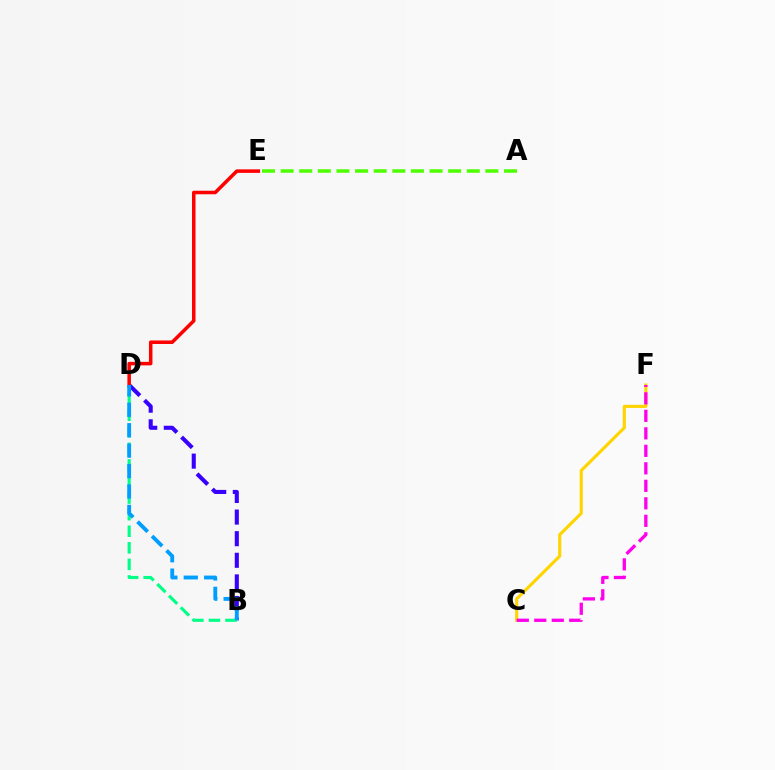{('C', 'F'): [{'color': '#ffd500', 'line_style': 'solid', 'thickness': 2.25}, {'color': '#ff00ed', 'line_style': 'dashed', 'thickness': 2.38}], ('B', 'D'): [{'color': '#3700ff', 'line_style': 'dashed', 'thickness': 2.94}, {'color': '#00ff86', 'line_style': 'dashed', 'thickness': 2.25}, {'color': '#009eff', 'line_style': 'dashed', 'thickness': 2.77}], ('A', 'E'): [{'color': '#4fff00', 'line_style': 'dashed', 'thickness': 2.53}], ('D', 'E'): [{'color': '#ff0000', 'line_style': 'solid', 'thickness': 2.54}]}